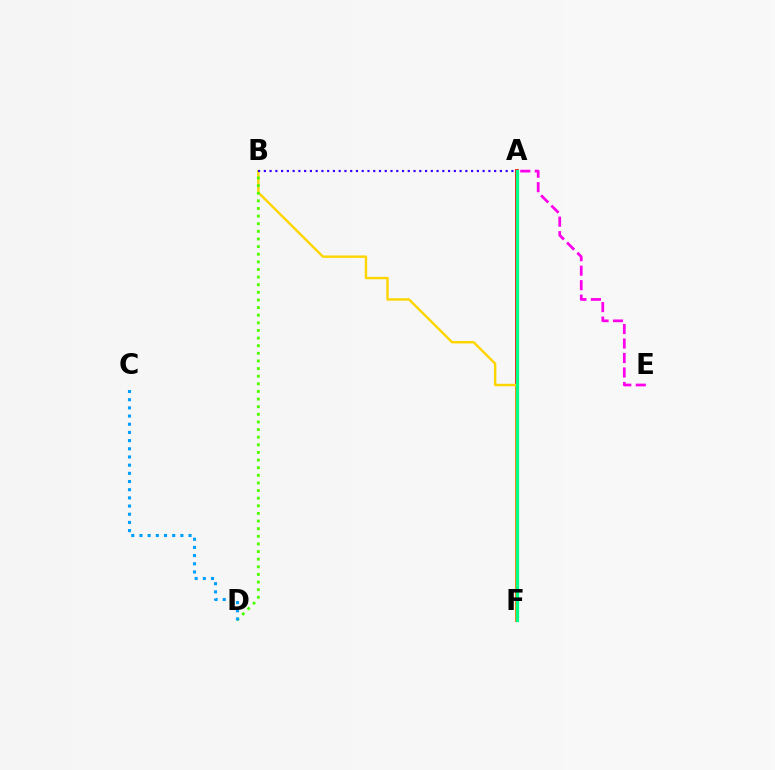{('A', 'F'): [{'color': '#ff0000', 'line_style': 'solid', 'thickness': 2.71}, {'color': '#00ff86', 'line_style': 'solid', 'thickness': 2.34}], ('B', 'F'): [{'color': '#ffd500', 'line_style': 'solid', 'thickness': 1.75}], ('A', 'E'): [{'color': '#ff00ed', 'line_style': 'dashed', 'thickness': 1.97}], ('B', 'D'): [{'color': '#4fff00', 'line_style': 'dotted', 'thickness': 2.07}], ('C', 'D'): [{'color': '#009eff', 'line_style': 'dotted', 'thickness': 2.22}], ('A', 'B'): [{'color': '#3700ff', 'line_style': 'dotted', 'thickness': 1.56}]}